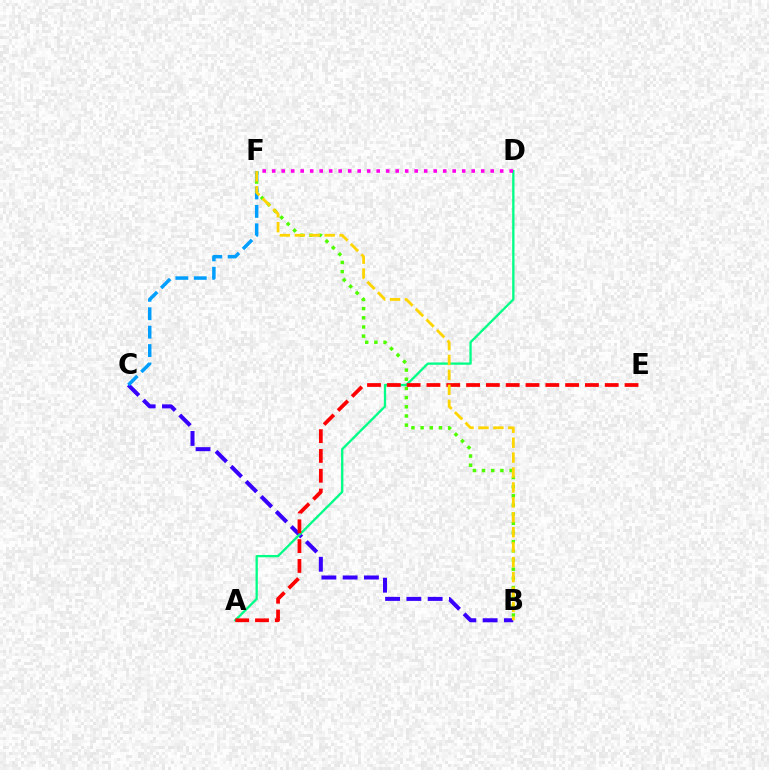{('B', 'F'): [{'color': '#4fff00', 'line_style': 'dotted', 'thickness': 2.49}, {'color': '#ffd500', 'line_style': 'dashed', 'thickness': 2.03}], ('B', 'C'): [{'color': '#3700ff', 'line_style': 'dashed', 'thickness': 2.89}], ('A', 'D'): [{'color': '#00ff86', 'line_style': 'solid', 'thickness': 1.66}], ('A', 'E'): [{'color': '#ff0000', 'line_style': 'dashed', 'thickness': 2.69}], ('C', 'F'): [{'color': '#009eff', 'line_style': 'dashed', 'thickness': 2.5}], ('D', 'F'): [{'color': '#ff00ed', 'line_style': 'dotted', 'thickness': 2.58}]}